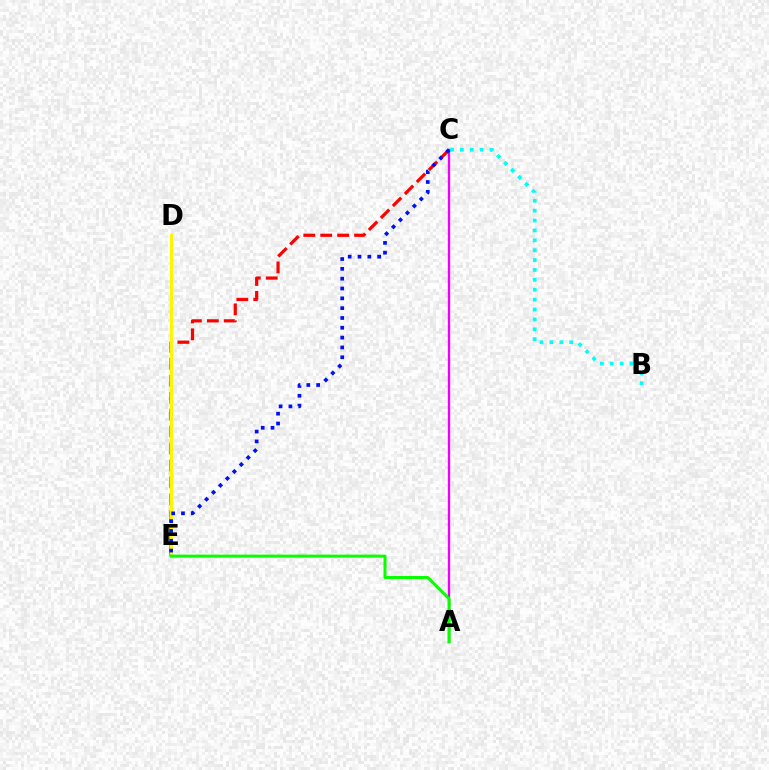{('C', 'E'): [{'color': '#ff0000', 'line_style': 'dashed', 'thickness': 2.3}, {'color': '#0010ff', 'line_style': 'dotted', 'thickness': 2.67}], ('A', 'C'): [{'color': '#ee00ff', 'line_style': 'solid', 'thickness': 1.69}], ('D', 'E'): [{'color': '#fcf500', 'line_style': 'solid', 'thickness': 2.19}], ('B', 'C'): [{'color': '#00fff6', 'line_style': 'dotted', 'thickness': 2.69}], ('A', 'E'): [{'color': '#08ff00', 'line_style': 'solid', 'thickness': 2.16}]}